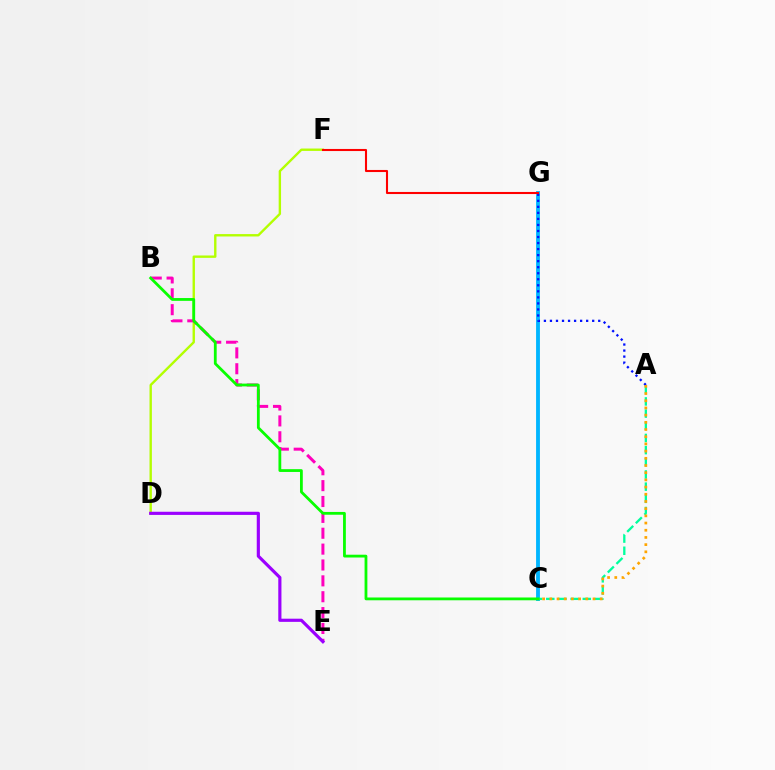{('D', 'F'): [{'color': '#b3ff00', 'line_style': 'solid', 'thickness': 1.71}], ('B', 'E'): [{'color': '#ff00bd', 'line_style': 'dashed', 'thickness': 2.16}], ('C', 'G'): [{'color': '#00b5ff', 'line_style': 'solid', 'thickness': 2.77}], ('A', 'C'): [{'color': '#00ff9d', 'line_style': 'dashed', 'thickness': 1.65}, {'color': '#ffa500', 'line_style': 'dotted', 'thickness': 1.95}], ('B', 'C'): [{'color': '#08ff00', 'line_style': 'solid', 'thickness': 2.01}], ('A', 'G'): [{'color': '#0010ff', 'line_style': 'dotted', 'thickness': 1.64}], ('F', 'G'): [{'color': '#ff0000', 'line_style': 'solid', 'thickness': 1.5}], ('D', 'E'): [{'color': '#9b00ff', 'line_style': 'solid', 'thickness': 2.28}]}